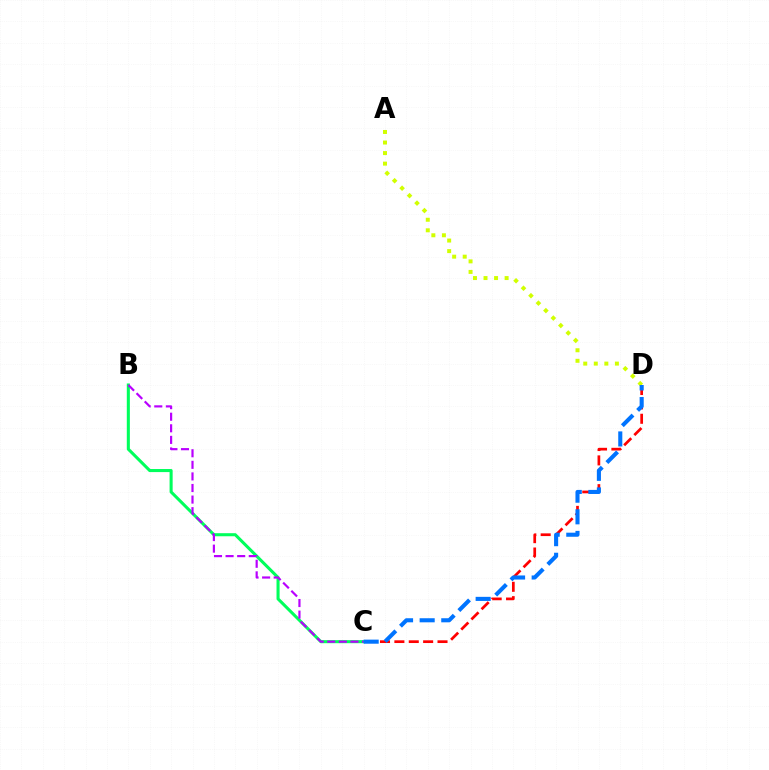{('B', 'C'): [{'color': '#00ff5c', 'line_style': 'solid', 'thickness': 2.21}, {'color': '#b900ff', 'line_style': 'dashed', 'thickness': 1.57}], ('C', 'D'): [{'color': '#ff0000', 'line_style': 'dashed', 'thickness': 1.95}, {'color': '#0074ff', 'line_style': 'dashed', 'thickness': 2.94}], ('A', 'D'): [{'color': '#d1ff00', 'line_style': 'dotted', 'thickness': 2.87}]}